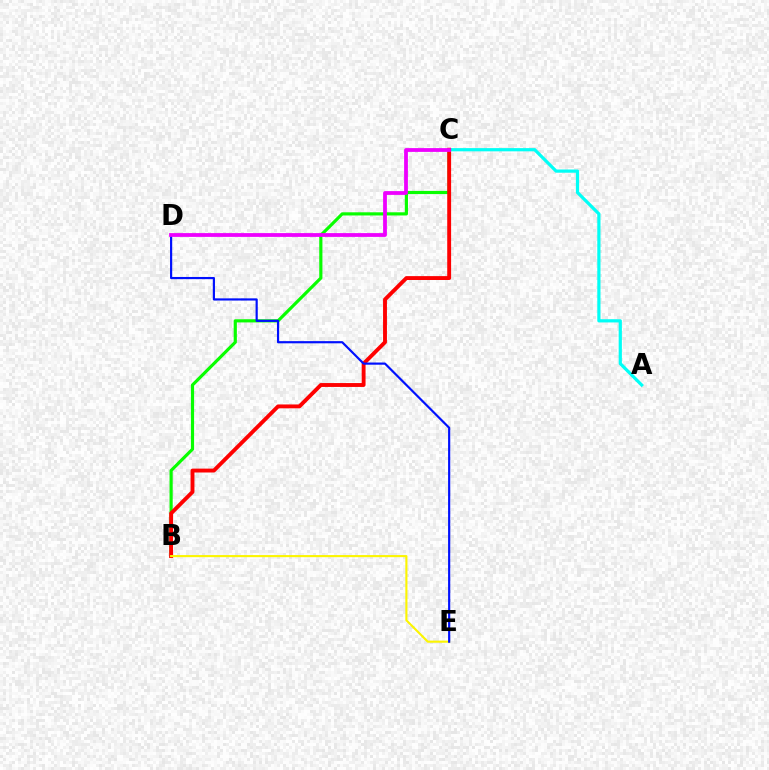{('B', 'C'): [{'color': '#08ff00', 'line_style': 'solid', 'thickness': 2.28}, {'color': '#ff0000', 'line_style': 'solid', 'thickness': 2.79}], ('A', 'C'): [{'color': '#00fff6', 'line_style': 'solid', 'thickness': 2.31}], ('B', 'E'): [{'color': '#fcf500', 'line_style': 'solid', 'thickness': 1.52}], ('D', 'E'): [{'color': '#0010ff', 'line_style': 'solid', 'thickness': 1.57}], ('C', 'D'): [{'color': '#ee00ff', 'line_style': 'solid', 'thickness': 2.72}]}